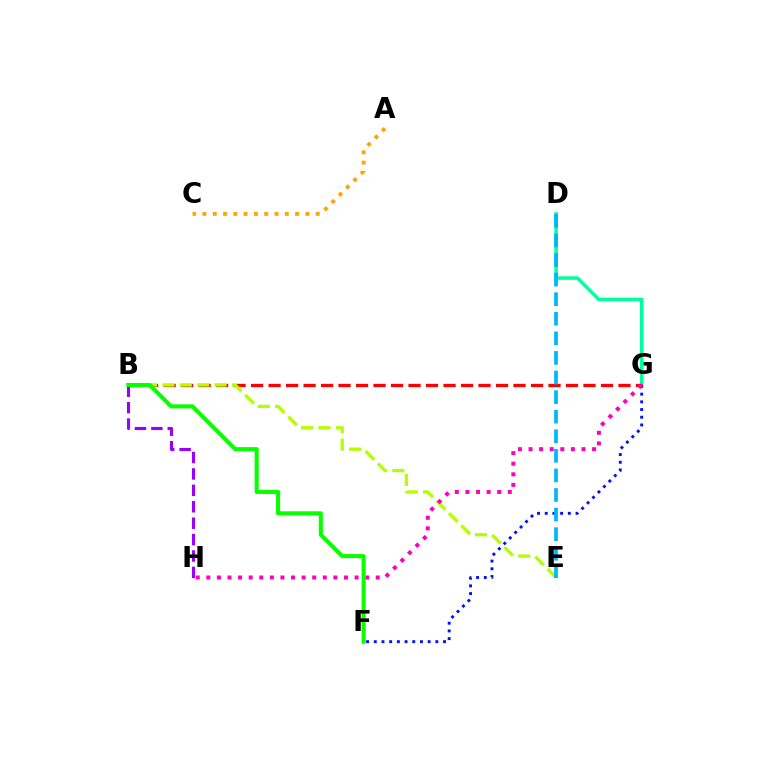{('A', 'C'): [{'color': '#ffa500', 'line_style': 'dotted', 'thickness': 2.8}], ('D', 'G'): [{'color': '#00ff9d', 'line_style': 'solid', 'thickness': 2.55}], ('F', 'G'): [{'color': '#0010ff', 'line_style': 'dotted', 'thickness': 2.09}], ('B', 'G'): [{'color': '#ff0000', 'line_style': 'dashed', 'thickness': 2.38}], ('B', 'E'): [{'color': '#b3ff00', 'line_style': 'dashed', 'thickness': 2.36}], ('B', 'H'): [{'color': '#9b00ff', 'line_style': 'dashed', 'thickness': 2.23}], ('G', 'H'): [{'color': '#ff00bd', 'line_style': 'dotted', 'thickness': 2.88}], ('D', 'E'): [{'color': '#00b5ff', 'line_style': 'dashed', 'thickness': 2.66}], ('B', 'F'): [{'color': '#08ff00', 'line_style': 'solid', 'thickness': 2.93}]}